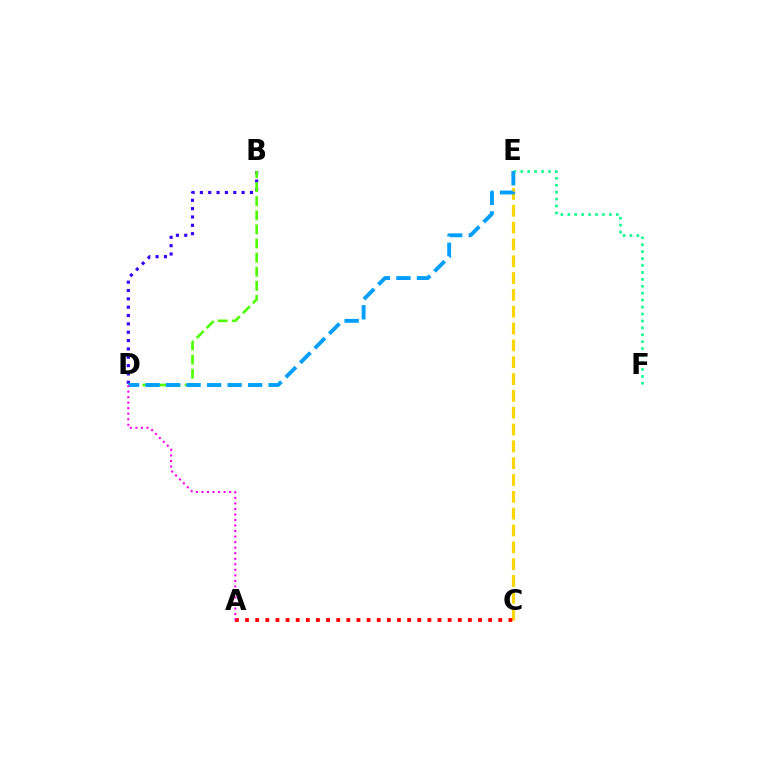{('B', 'D'): [{'color': '#3700ff', 'line_style': 'dotted', 'thickness': 2.27}, {'color': '#4fff00', 'line_style': 'dashed', 'thickness': 1.92}], ('C', 'E'): [{'color': '#ffd500', 'line_style': 'dashed', 'thickness': 2.29}], ('A', 'C'): [{'color': '#ff0000', 'line_style': 'dotted', 'thickness': 2.75}], ('E', 'F'): [{'color': '#00ff86', 'line_style': 'dotted', 'thickness': 1.88}], ('D', 'E'): [{'color': '#009eff', 'line_style': 'dashed', 'thickness': 2.79}], ('A', 'D'): [{'color': '#ff00ed', 'line_style': 'dotted', 'thickness': 1.5}]}